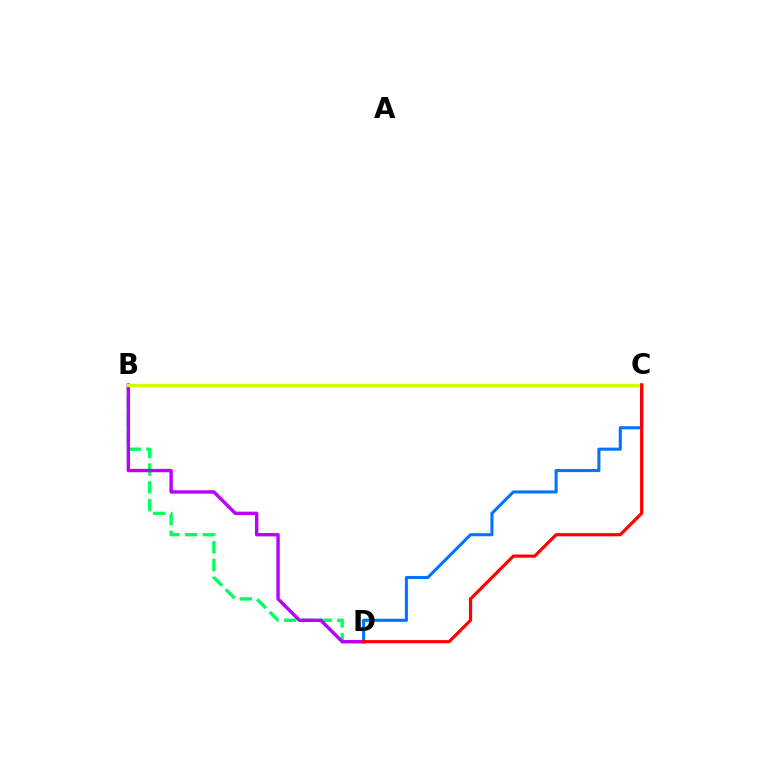{('C', 'D'): [{'color': '#0074ff', 'line_style': 'solid', 'thickness': 2.21}, {'color': '#ff0000', 'line_style': 'solid', 'thickness': 2.29}], ('B', 'D'): [{'color': '#00ff5c', 'line_style': 'dashed', 'thickness': 2.41}, {'color': '#b900ff', 'line_style': 'solid', 'thickness': 2.44}], ('B', 'C'): [{'color': '#d1ff00', 'line_style': 'solid', 'thickness': 2.43}]}